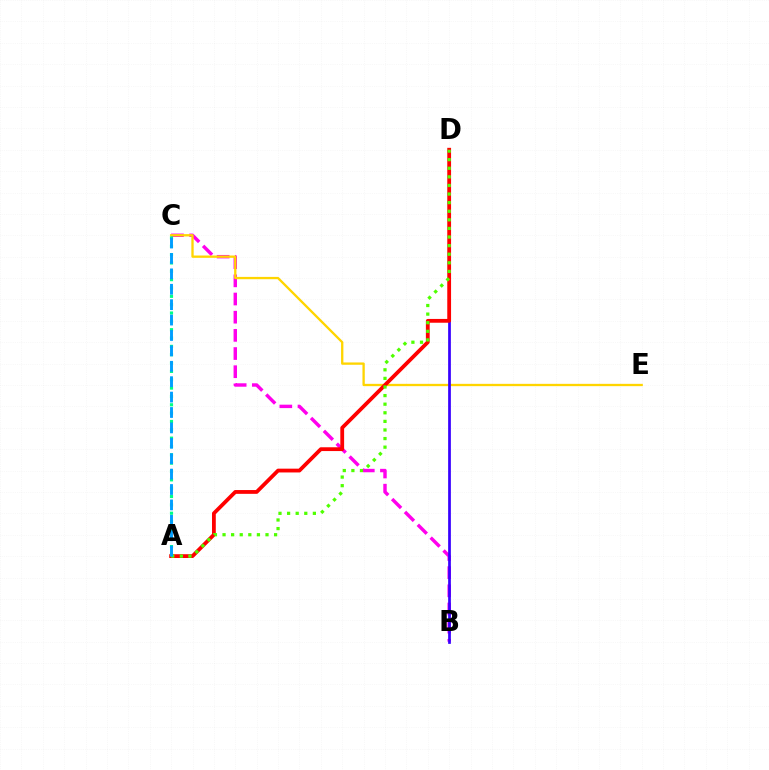{('B', 'C'): [{'color': '#ff00ed', 'line_style': 'dashed', 'thickness': 2.47}], ('C', 'E'): [{'color': '#ffd500', 'line_style': 'solid', 'thickness': 1.67}], ('B', 'D'): [{'color': '#3700ff', 'line_style': 'solid', 'thickness': 1.96}], ('A', 'D'): [{'color': '#ff0000', 'line_style': 'solid', 'thickness': 2.73}, {'color': '#4fff00', 'line_style': 'dotted', 'thickness': 2.34}], ('A', 'C'): [{'color': '#00ff86', 'line_style': 'dotted', 'thickness': 2.27}, {'color': '#009eff', 'line_style': 'dashed', 'thickness': 2.09}]}